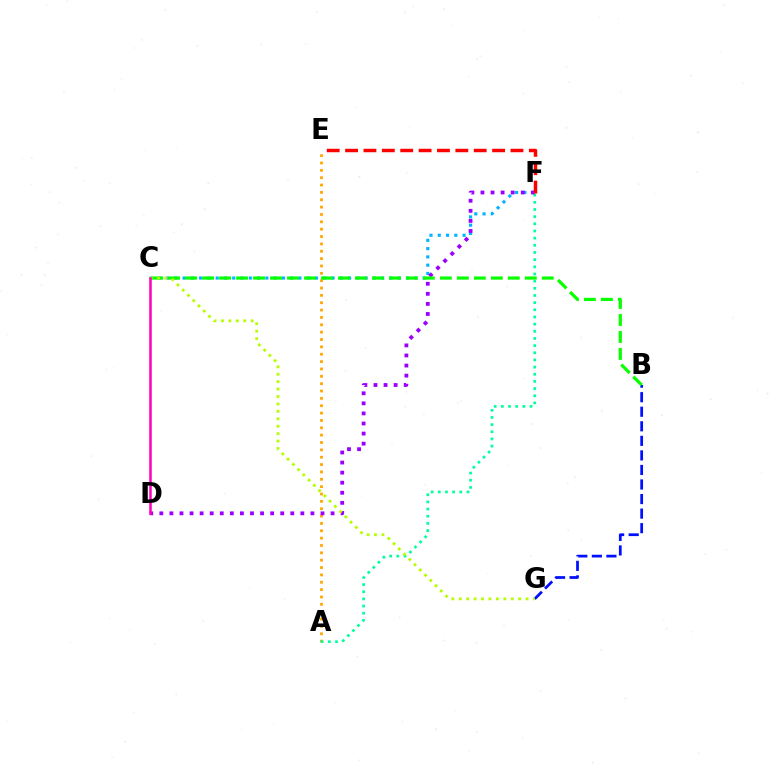{('A', 'E'): [{'color': '#ffa500', 'line_style': 'dotted', 'thickness': 2.0}], ('A', 'F'): [{'color': '#00ff9d', 'line_style': 'dotted', 'thickness': 1.95}], ('B', 'G'): [{'color': '#0010ff', 'line_style': 'dashed', 'thickness': 1.98}], ('C', 'F'): [{'color': '#00b5ff', 'line_style': 'dotted', 'thickness': 2.25}], ('D', 'F'): [{'color': '#9b00ff', 'line_style': 'dotted', 'thickness': 2.74}], ('E', 'F'): [{'color': '#ff0000', 'line_style': 'dashed', 'thickness': 2.5}], ('B', 'C'): [{'color': '#08ff00', 'line_style': 'dashed', 'thickness': 2.31}], ('C', 'G'): [{'color': '#b3ff00', 'line_style': 'dotted', 'thickness': 2.02}], ('C', 'D'): [{'color': '#ff00bd', 'line_style': 'solid', 'thickness': 1.82}]}